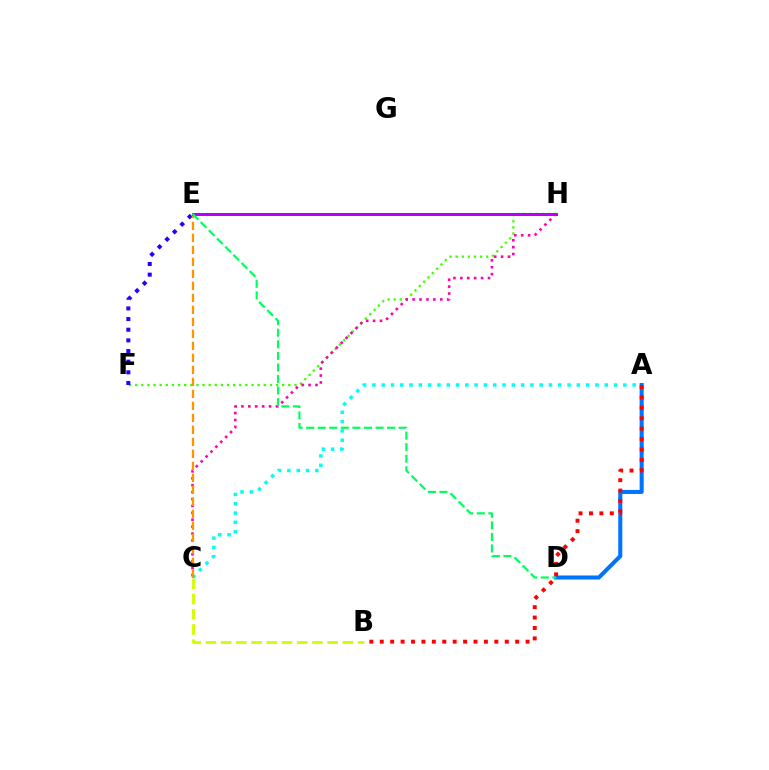{('F', 'H'): [{'color': '#3dff00', 'line_style': 'dotted', 'thickness': 1.66}], ('C', 'H'): [{'color': '#ff00ac', 'line_style': 'dotted', 'thickness': 1.88}], ('A', 'C'): [{'color': '#00fff6', 'line_style': 'dotted', 'thickness': 2.53}], ('A', 'D'): [{'color': '#0074ff', 'line_style': 'solid', 'thickness': 2.93}], ('E', 'F'): [{'color': '#2500ff', 'line_style': 'dotted', 'thickness': 2.89}], ('C', 'E'): [{'color': '#ff9400', 'line_style': 'dashed', 'thickness': 1.63}], ('A', 'B'): [{'color': '#ff0000', 'line_style': 'dotted', 'thickness': 2.83}], ('B', 'C'): [{'color': '#d1ff00', 'line_style': 'dashed', 'thickness': 2.07}], ('E', 'H'): [{'color': '#b900ff', 'line_style': 'solid', 'thickness': 2.16}], ('D', 'E'): [{'color': '#00ff5c', 'line_style': 'dashed', 'thickness': 1.57}]}